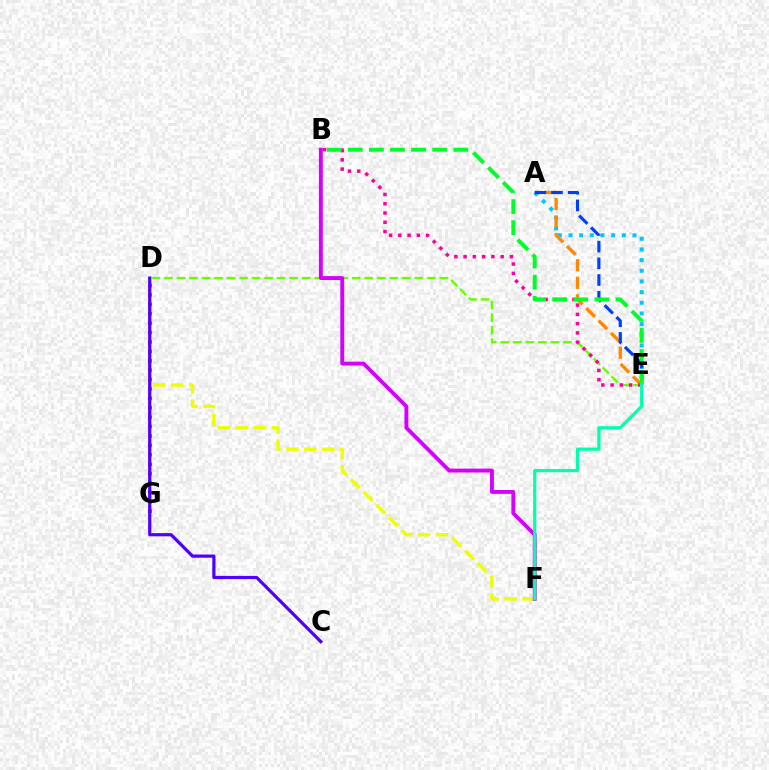{('D', 'E'): [{'color': '#66ff00', 'line_style': 'dashed', 'thickness': 1.7}], ('A', 'E'): [{'color': '#00c7ff', 'line_style': 'dotted', 'thickness': 2.9}, {'color': '#ff8800', 'line_style': 'dashed', 'thickness': 2.38}, {'color': '#003fff', 'line_style': 'dashed', 'thickness': 2.27}], ('D', 'F'): [{'color': '#eeff00', 'line_style': 'dashed', 'thickness': 2.44}], ('B', 'E'): [{'color': '#ff00a0', 'line_style': 'dotted', 'thickness': 2.52}, {'color': '#00ff27', 'line_style': 'dashed', 'thickness': 2.87}], ('D', 'G'): [{'color': '#ff0000', 'line_style': 'dotted', 'thickness': 2.55}], ('B', 'F'): [{'color': '#d600ff', 'line_style': 'solid', 'thickness': 2.8}], ('C', 'D'): [{'color': '#4f00ff', 'line_style': 'solid', 'thickness': 2.31}], ('E', 'F'): [{'color': '#00ffaf', 'line_style': 'solid', 'thickness': 2.3}]}